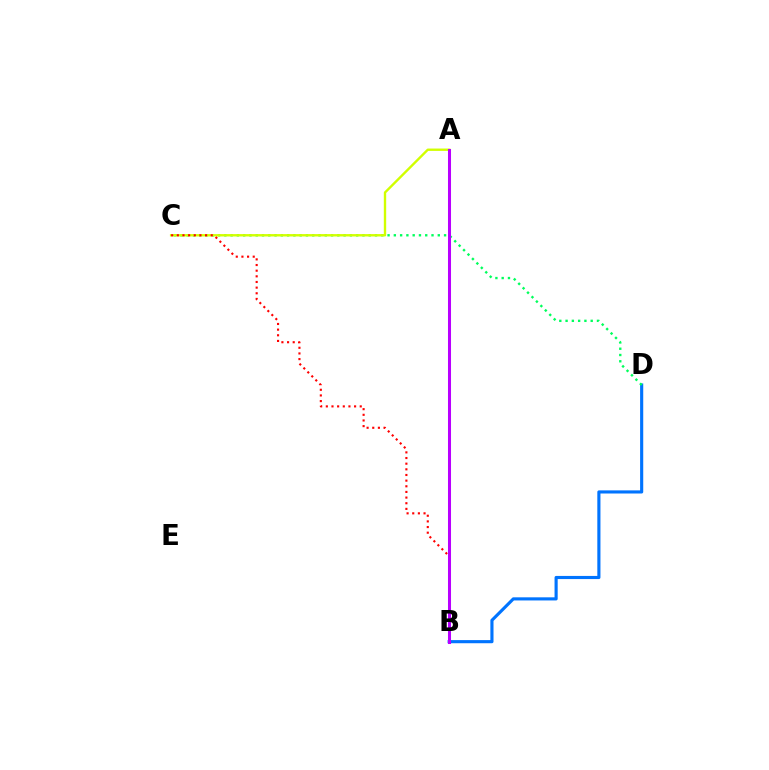{('B', 'D'): [{'color': '#0074ff', 'line_style': 'solid', 'thickness': 2.25}], ('C', 'D'): [{'color': '#00ff5c', 'line_style': 'dotted', 'thickness': 1.71}], ('A', 'C'): [{'color': '#d1ff00', 'line_style': 'solid', 'thickness': 1.71}], ('B', 'C'): [{'color': '#ff0000', 'line_style': 'dotted', 'thickness': 1.54}], ('A', 'B'): [{'color': '#b900ff', 'line_style': 'solid', 'thickness': 2.18}]}